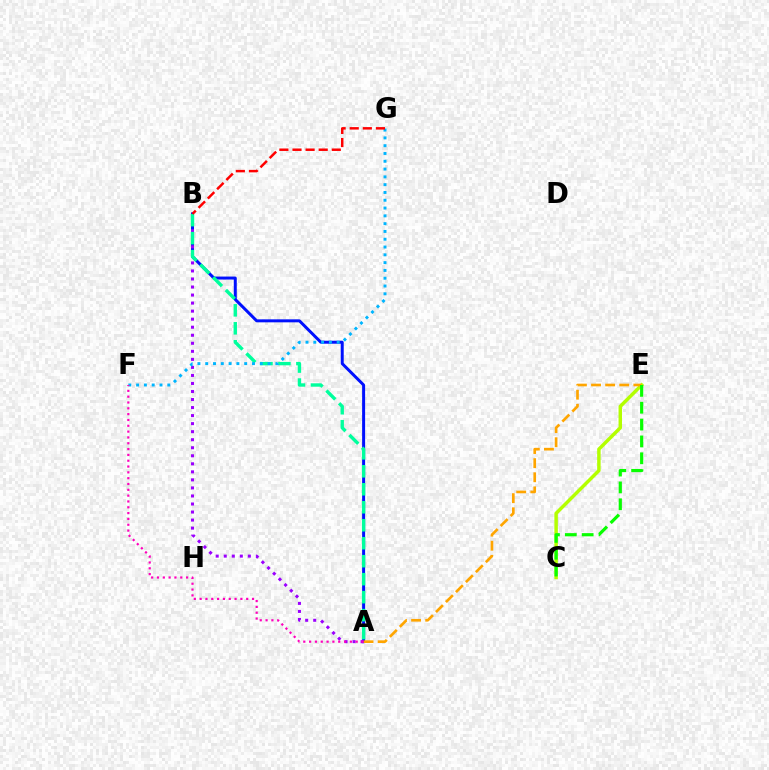{('C', 'E'): [{'color': '#b3ff00', 'line_style': 'solid', 'thickness': 2.49}, {'color': '#08ff00', 'line_style': 'dashed', 'thickness': 2.29}], ('A', 'B'): [{'color': '#0010ff', 'line_style': 'solid', 'thickness': 2.15}, {'color': '#9b00ff', 'line_style': 'dotted', 'thickness': 2.18}, {'color': '#00ff9d', 'line_style': 'dashed', 'thickness': 2.44}], ('F', 'G'): [{'color': '#00b5ff', 'line_style': 'dotted', 'thickness': 2.12}], ('A', 'E'): [{'color': '#ffa500', 'line_style': 'dashed', 'thickness': 1.92}], ('B', 'G'): [{'color': '#ff0000', 'line_style': 'dashed', 'thickness': 1.78}], ('A', 'F'): [{'color': '#ff00bd', 'line_style': 'dotted', 'thickness': 1.58}]}